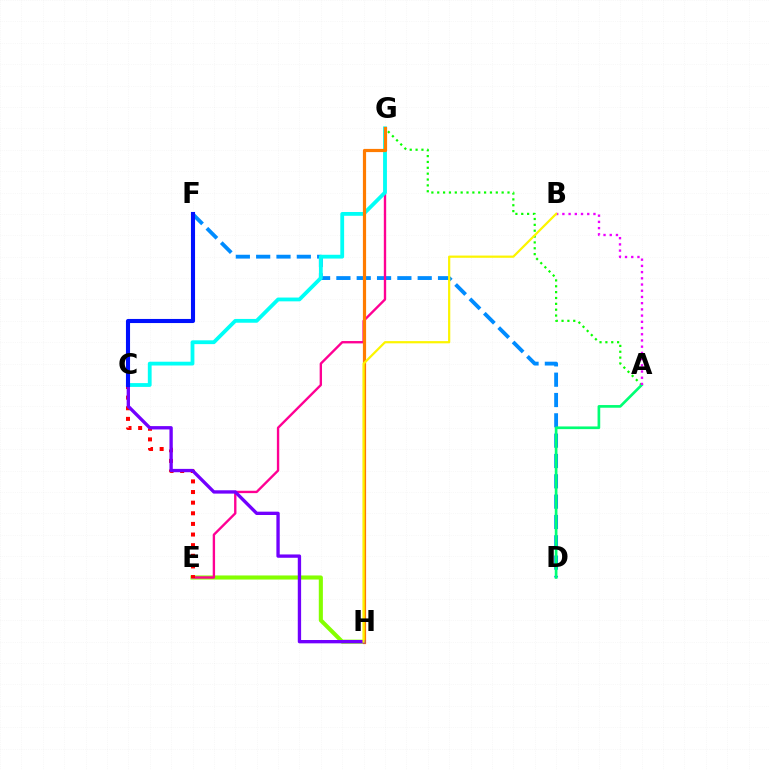{('E', 'H'): [{'color': '#84ff00', 'line_style': 'solid', 'thickness': 2.94}], ('D', 'F'): [{'color': '#008cff', 'line_style': 'dashed', 'thickness': 2.76}], ('E', 'G'): [{'color': '#ff0094', 'line_style': 'solid', 'thickness': 1.7}], ('A', 'G'): [{'color': '#08ff00', 'line_style': 'dotted', 'thickness': 1.59}], ('C', 'E'): [{'color': '#ff0000', 'line_style': 'dotted', 'thickness': 2.89}], ('C', 'G'): [{'color': '#00fff6', 'line_style': 'solid', 'thickness': 2.73}], ('A', 'D'): [{'color': '#00ff74', 'line_style': 'solid', 'thickness': 1.93}], ('A', 'B'): [{'color': '#ee00ff', 'line_style': 'dotted', 'thickness': 1.69}], ('G', 'H'): [{'color': '#ff7c00', 'line_style': 'solid', 'thickness': 2.3}], ('C', 'H'): [{'color': '#7200ff', 'line_style': 'solid', 'thickness': 2.4}], ('C', 'F'): [{'color': '#0010ff', 'line_style': 'solid', 'thickness': 2.94}], ('B', 'H'): [{'color': '#fcf500', 'line_style': 'solid', 'thickness': 1.6}]}